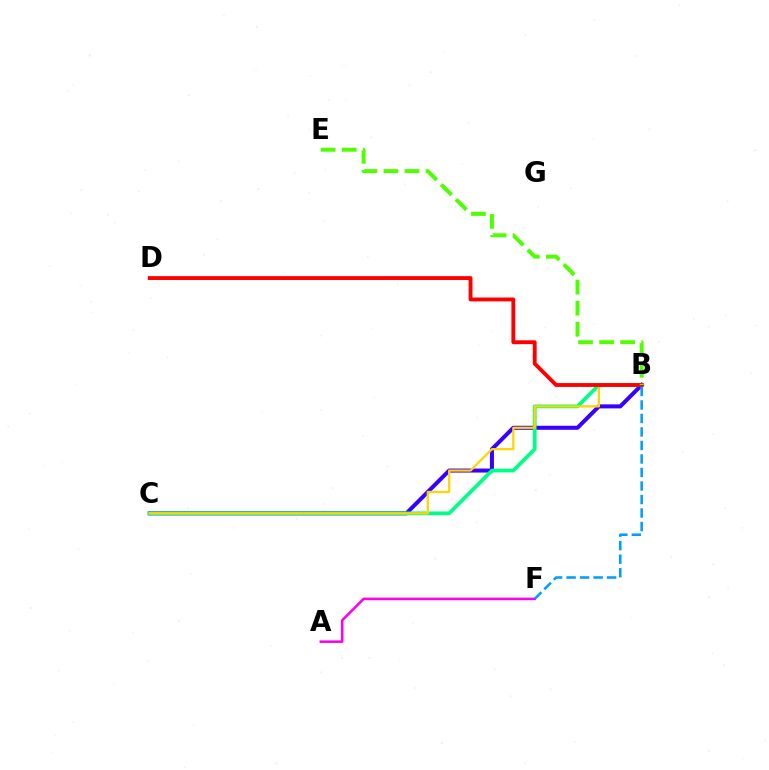{('B', 'C'): [{'color': '#3700ff', 'line_style': 'solid', 'thickness': 2.89}, {'color': '#00ff86', 'line_style': 'solid', 'thickness': 2.71}, {'color': '#ffd500', 'line_style': 'solid', 'thickness': 1.61}], ('A', 'F'): [{'color': '#ff00ed', 'line_style': 'solid', 'thickness': 1.85}], ('B', 'D'): [{'color': '#ff0000', 'line_style': 'solid', 'thickness': 2.78}], ('B', 'F'): [{'color': '#009eff', 'line_style': 'dashed', 'thickness': 1.83}], ('B', 'E'): [{'color': '#4fff00', 'line_style': 'dashed', 'thickness': 2.86}]}